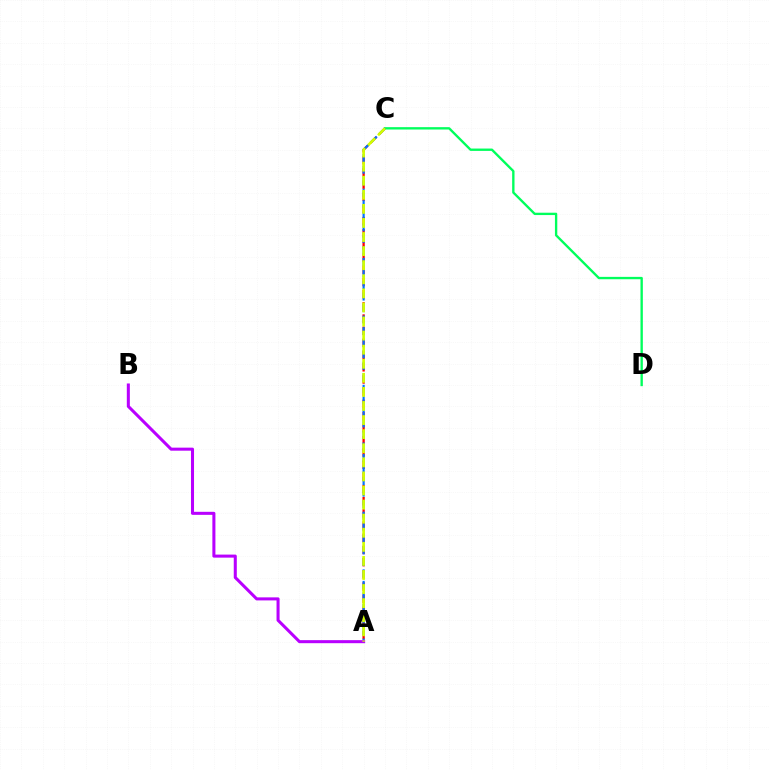{('A', 'C'): [{'color': '#ff0000', 'line_style': 'dashed', 'thickness': 1.65}, {'color': '#0074ff', 'line_style': 'dashed', 'thickness': 1.57}, {'color': '#d1ff00', 'line_style': 'dashed', 'thickness': 1.91}], ('C', 'D'): [{'color': '#00ff5c', 'line_style': 'solid', 'thickness': 1.7}], ('A', 'B'): [{'color': '#b900ff', 'line_style': 'solid', 'thickness': 2.19}]}